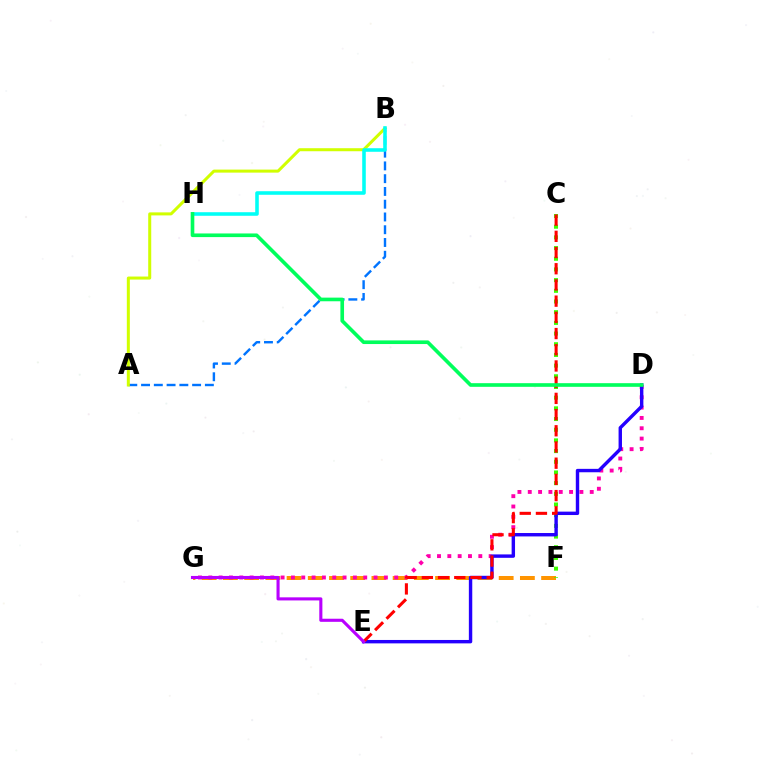{('F', 'G'): [{'color': '#ff9400', 'line_style': 'dashed', 'thickness': 2.88}], ('D', 'G'): [{'color': '#ff00ac', 'line_style': 'dotted', 'thickness': 2.81}], ('C', 'F'): [{'color': '#3dff00', 'line_style': 'dotted', 'thickness': 2.9}], ('A', 'B'): [{'color': '#0074ff', 'line_style': 'dashed', 'thickness': 1.73}, {'color': '#d1ff00', 'line_style': 'solid', 'thickness': 2.18}], ('D', 'E'): [{'color': '#2500ff', 'line_style': 'solid', 'thickness': 2.45}], ('C', 'E'): [{'color': '#ff0000', 'line_style': 'dashed', 'thickness': 2.2}], ('B', 'H'): [{'color': '#00fff6', 'line_style': 'solid', 'thickness': 2.56}], ('D', 'H'): [{'color': '#00ff5c', 'line_style': 'solid', 'thickness': 2.62}], ('E', 'G'): [{'color': '#b900ff', 'line_style': 'solid', 'thickness': 2.23}]}